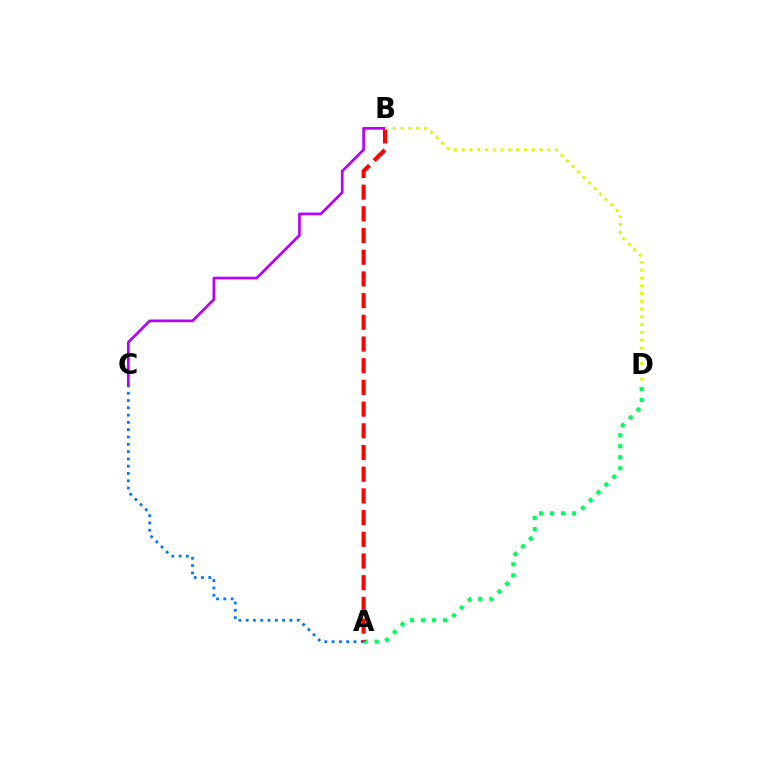{('A', 'C'): [{'color': '#0074ff', 'line_style': 'dotted', 'thickness': 1.98}], ('A', 'D'): [{'color': '#00ff5c', 'line_style': 'dotted', 'thickness': 3.0}], ('A', 'B'): [{'color': '#ff0000', 'line_style': 'dashed', 'thickness': 2.95}], ('B', 'C'): [{'color': '#b900ff', 'line_style': 'solid', 'thickness': 1.95}], ('B', 'D'): [{'color': '#d1ff00', 'line_style': 'dotted', 'thickness': 2.11}]}